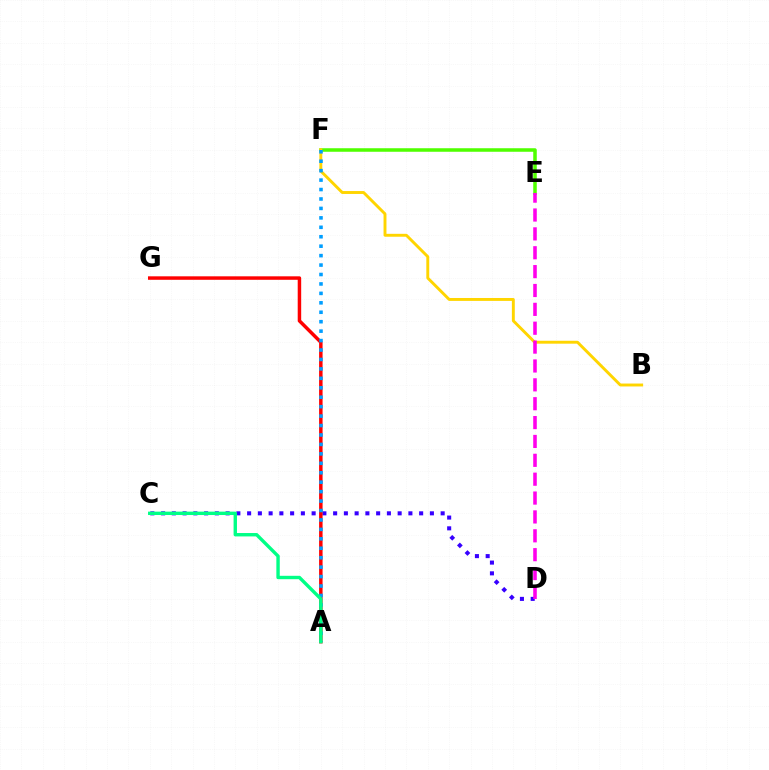{('C', 'D'): [{'color': '#3700ff', 'line_style': 'dotted', 'thickness': 2.92}], ('E', 'F'): [{'color': '#4fff00', 'line_style': 'solid', 'thickness': 2.54}], ('B', 'F'): [{'color': '#ffd500', 'line_style': 'solid', 'thickness': 2.1}], ('D', 'E'): [{'color': '#ff00ed', 'line_style': 'dashed', 'thickness': 2.56}], ('A', 'G'): [{'color': '#ff0000', 'line_style': 'solid', 'thickness': 2.5}], ('A', 'F'): [{'color': '#009eff', 'line_style': 'dotted', 'thickness': 2.56}], ('A', 'C'): [{'color': '#00ff86', 'line_style': 'solid', 'thickness': 2.44}]}